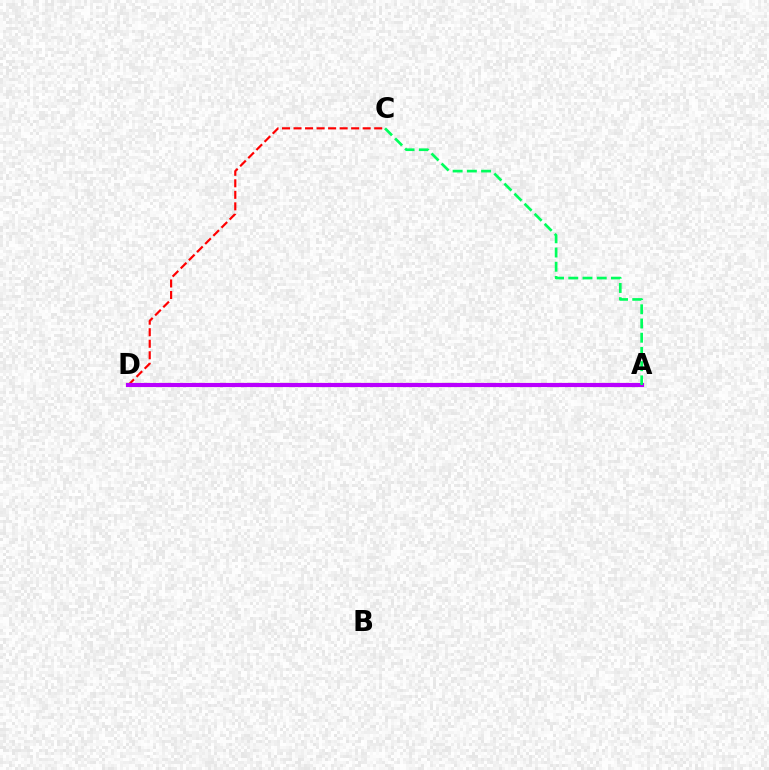{('A', 'D'): [{'color': '#0074ff', 'line_style': 'dashed', 'thickness': 1.64}, {'color': '#d1ff00', 'line_style': 'solid', 'thickness': 2.95}, {'color': '#b900ff', 'line_style': 'solid', 'thickness': 2.97}], ('C', 'D'): [{'color': '#ff0000', 'line_style': 'dashed', 'thickness': 1.57}], ('A', 'C'): [{'color': '#00ff5c', 'line_style': 'dashed', 'thickness': 1.93}]}